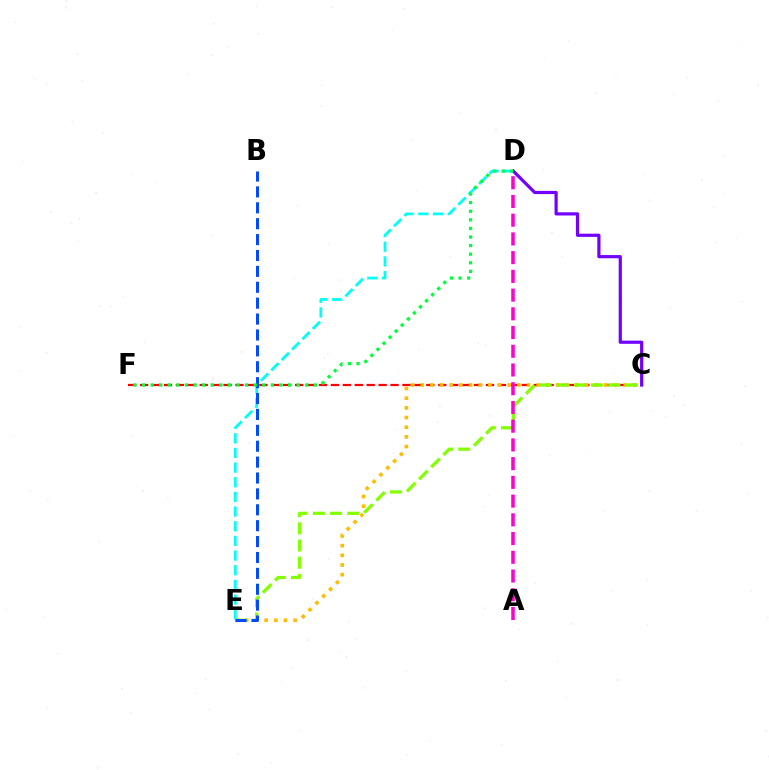{('C', 'F'): [{'color': '#ff0000', 'line_style': 'dashed', 'thickness': 1.62}], ('C', 'E'): [{'color': '#ffbd00', 'line_style': 'dotted', 'thickness': 2.63}, {'color': '#84ff00', 'line_style': 'dashed', 'thickness': 2.34}], ('D', 'E'): [{'color': '#00fff6', 'line_style': 'dashed', 'thickness': 1.99}], ('A', 'D'): [{'color': '#ff00cf', 'line_style': 'dashed', 'thickness': 2.54}], ('C', 'D'): [{'color': '#7200ff', 'line_style': 'solid', 'thickness': 2.3}], ('B', 'E'): [{'color': '#004bff', 'line_style': 'dashed', 'thickness': 2.16}], ('D', 'F'): [{'color': '#00ff39', 'line_style': 'dotted', 'thickness': 2.33}]}